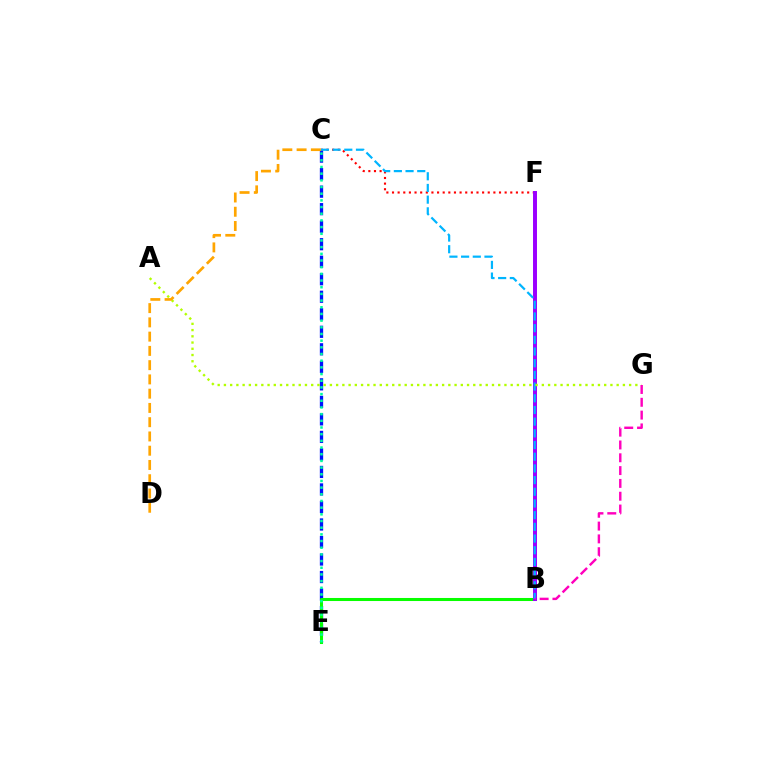{('C', 'E'): [{'color': '#0010ff', 'line_style': 'dashed', 'thickness': 2.38}, {'color': '#00ff9d', 'line_style': 'dotted', 'thickness': 1.81}], ('B', 'E'): [{'color': '#08ff00', 'line_style': 'solid', 'thickness': 2.19}], ('C', 'F'): [{'color': '#ff0000', 'line_style': 'dotted', 'thickness': 1.53}], ('B', 'F'): [{'color': '#9b00ff', 'line_style': 'solid', 'thickness': 2.85}], ('B', 'C'): [{'color': '#00b5ff', 'line_style': 'dashed', 'thickness': 1.59}], ('A', 'G'): [{'color': '#b3ff00', 'line_style': 'dotted', 'thickness': 1.69}], ('C', 'D'): [{'color': '#ffa500', 'line_style': 'dashed', 'thickness': 1.94}], ('B', 'G'): [{'color': '#ff00bd', 'line_style': 'dashed', 'thickness': 1.74}]}